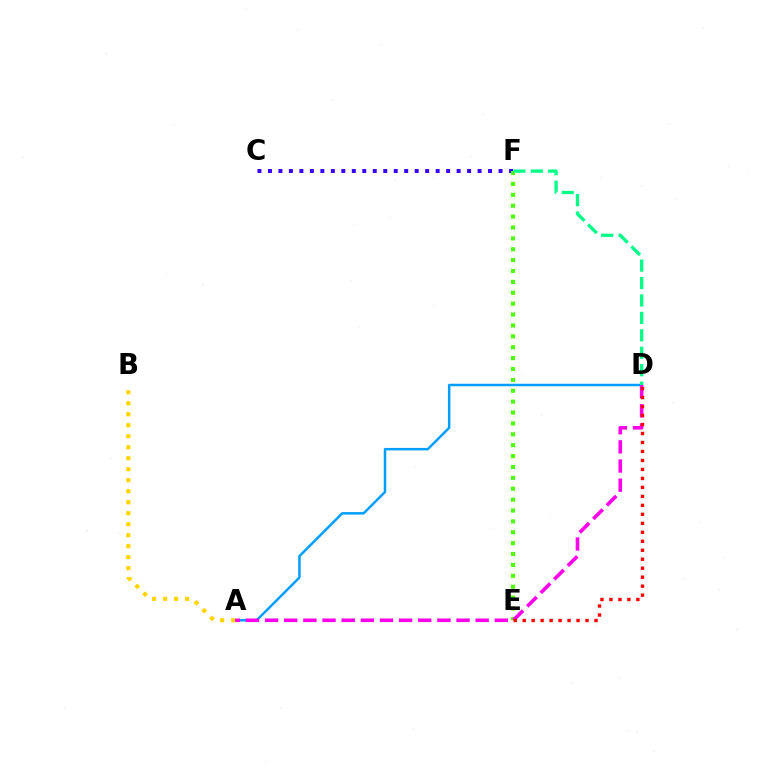{('A', 'D'): [{'color': '#009eff', 'line_style': 'solid', 'thickness': 1.79}, {'color': '#ff00ed', 'line_style': 'dashed', 'thickness': 2.6}], ('C', 'F'): [{'color': '#3700ff', 'line_style': 'dotted', 'thickness': 2.85}], ('E', 'F'): [{'color': '#4fff00', 'line_style': 'dotted', 'thickness': 2.96}], ('A', 'B'): [{'color': '#ffd500', 'line_style': 'dotted', 'thickness': 2.99}], ('D', 'F'): [{'color': '#00ff86', 'line_style': 'dashed', 'thickness': 2.37}], ('D', 'E'): [{'color': '#ff0000', 'line_style': 'dotted', 'thickness': 2.44}]}